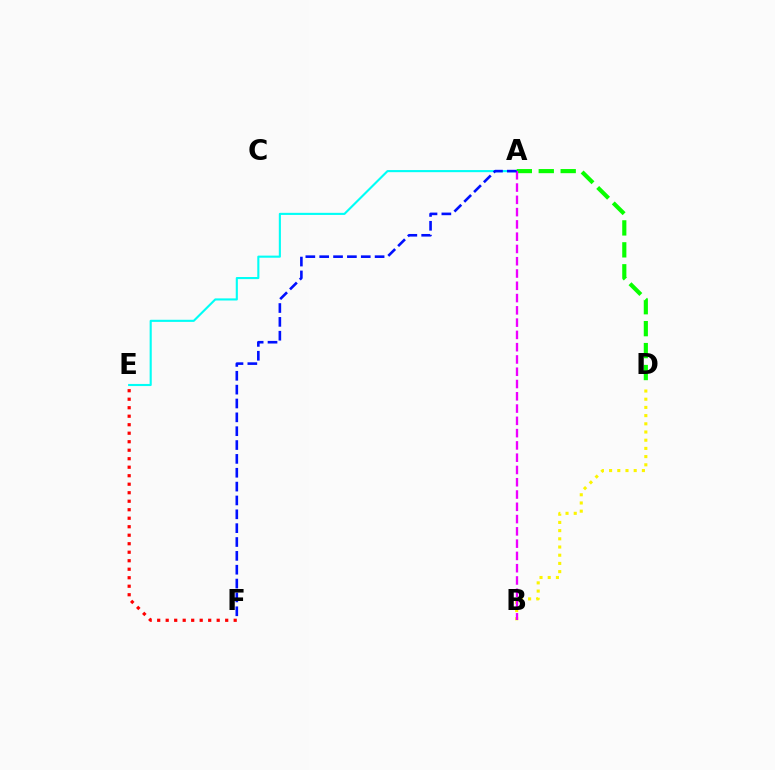{('B', 'D'): [{'color': '#fcf500', 'line_style': 'dotted', 'thickness': 2.23}], ('A', 'E'): [{'color': '#00fff6', 'line_style': 'solid', 'thickness': 1.52}], ('A', 'D'): [{'color': '#08ff00', 'line_style': 'dashed', 'thickness': 2.98}], ('E', 'F'): [{'color': '#ff0000', 'line_style': 'dotted', 'thickness': 2.31}], ('A', 'B'): [{'color': '#ee00ff', 'line_style': 'dashed', 'thickness': 1.67}], ('A', 'F'): [{'color': '#0010ff', 'line_style': 'dashed', 'thickness': 1.88}]}